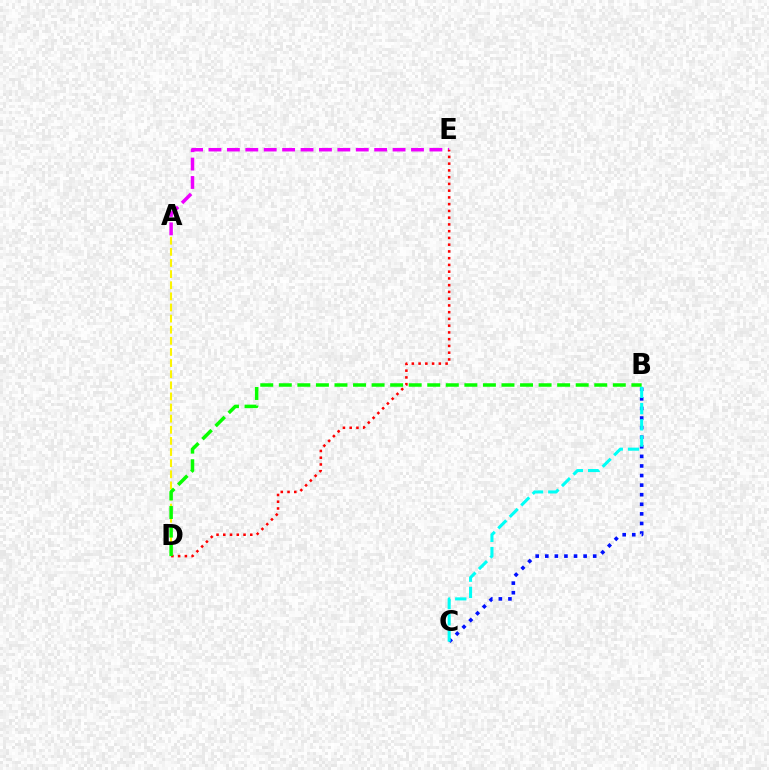{('A', 'E'): [{'color': '#ee00ff', 'line_style': 'dashed', 'thickness': 2.5}], ('B', 'C'): [{'color': '#0010ff', 'line_style': 'dotted', 'thickness': 2.6}, {'color': '#00fff6', 'line_style': 'dashed', 'thickness': 2.21}], ('D', 'E'): [{'color': '#ff0000', 'line_style': 'dotted', 'thickness': 1.83}], ('A', 'D'): [{'color': '#fcf500', 'line_style': 'dashed', 'thickness': 1.51}], ('B', 'D'): [{'color': '#08ff00', 'line_style': 'dashed', 'thickness': 2.52}]}